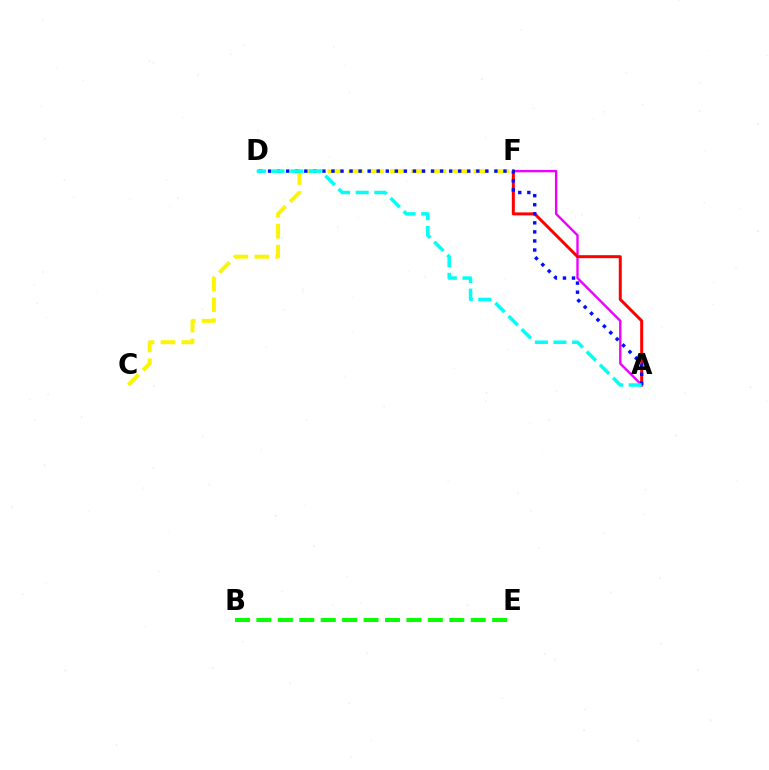{('A', 'F'): [{'color': '#ee00ff', 'line_style': 'solid', 'thickness': 1.7}, {'color': '#ff0000', 'line_style': 'solid', 'thickness': 2.15}], ('C', 'F'): [{'color': '#fcf500', 'line_style': 'dashed', 'thickness': 2.83}], ('A', 'D'): [{'color': '#0010ff', 'line_style': 'dotted', 'thickness': 2.46}, {'color': '#00fff6', 'line_style': 'dashed', 'thickness': 2.52}], ('B', 'E'): [{'color': '#08ff00', 'line_style': 'dashed', 'thickness': 2.91}]}